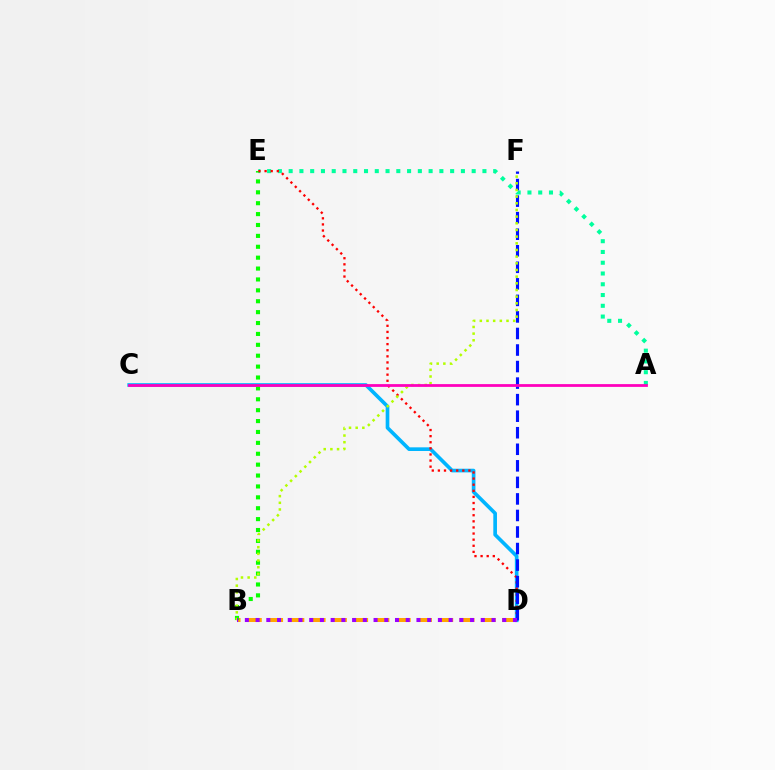{('C', 'D'): [{'color': '#00b5ff', 'line_style': 'solid', 'thickness': 2.64}], ('A', 'E'): [{'color': '#00ff9d', 'line_style': 'dotted', 'thickness': 2.93}], ('B', 'D'): [{'color': '#ffa500', 'line_style': 'dashed', 'thickness': 2.89}, {'color': '#9b00ff', 'line_style': 'dotted', 'thickness': 2.91}], ('B', 'E'): [{'color': '#08ff00', 'line_style': 'dotted', 'thickness': 2.96}], ('D', 'E'): [{'color': '#ff0000', 'line_style': 'dotted', 'thickness': 1.66}], ('D', 'F'): [{'color': '#0010ff', 'line_style': 'dashed', 'thickness': 2.25}], ('B', 'F'): [{'color': '#b3ff00', 'line_style': 'dotted', 'thickness': 1.81}], ('A', 'C'): [{'color': '#ff00bd', 'line_style': 'solid', 'thickness': 2.0}]}